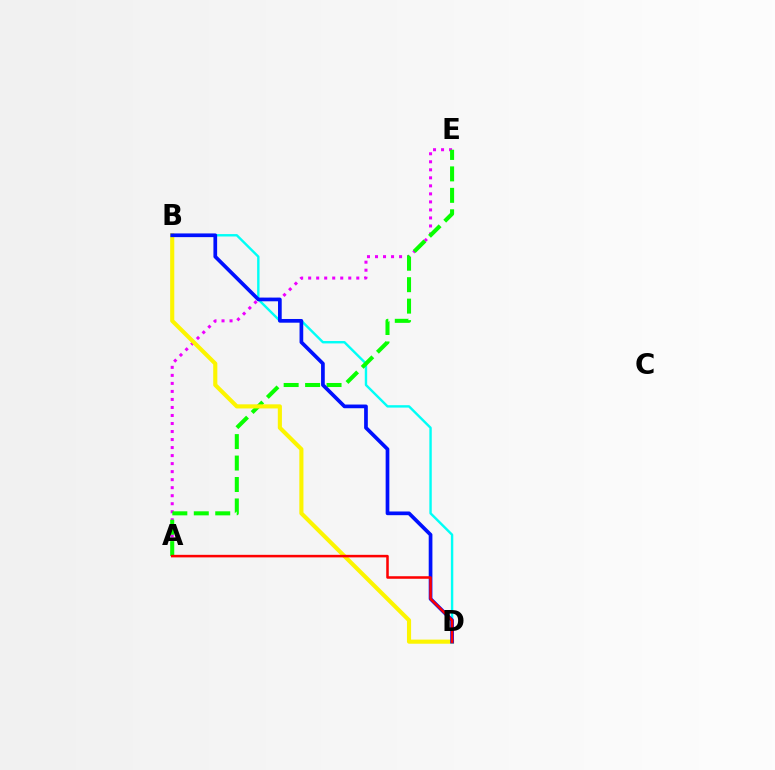{('A', 'E'): [{'color': '#ee00ff', 'line_style': 'dotted', 'thickness': 2.18}, {'color': '#08ff00', 'line_style': 'dashed', 'thickness': 2.91}], ('B', 'D'): [{'color': '#00fff6', 'line_style': 'solid', 'thickness': 1.73}, {'color': '#fcf500', 'line_style': 'solid', 'thickness': 2.96}, {'color': '#0010ff', 'line_style': 'solid', 'thickness': 2.66}], ('A', 'D'): [{'color': '#ff0000', 'line_style': 'solid', 'thickness': 1.83}]}